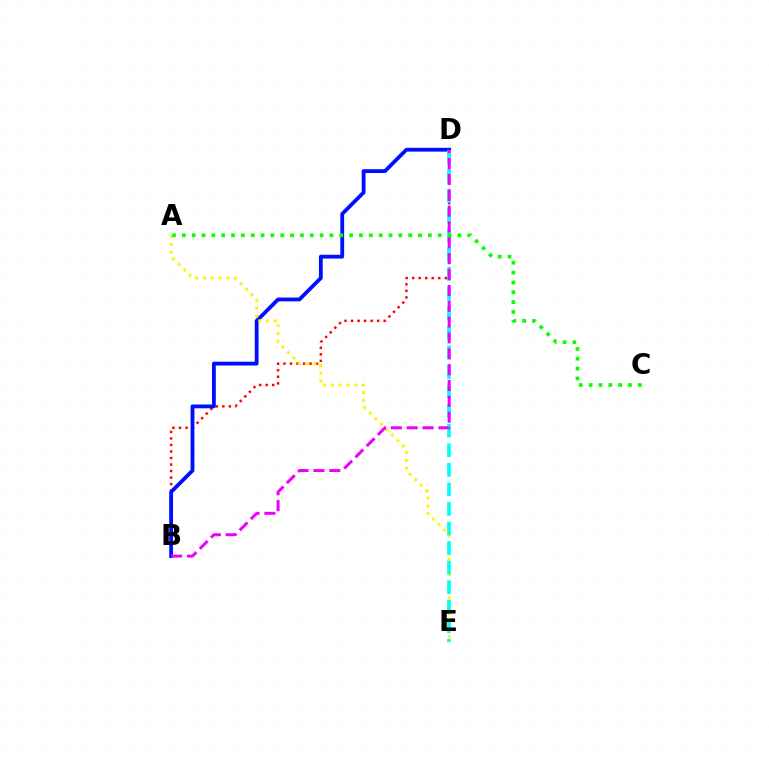{('B', 'D'): [{'color': '#ff0000', 'line_style': 'dotted', 'thickness': 1.77}, {'color': '#0010ff', 'line_style': 'solid', 'thickness': 2.75}, {'color': '#ee00ff', 'line_style': 'dashed', 'thickness': 2.15}], ('A', 'E'): [{'color': '#fcf500', 'line_style': 'dotted', 'thickness': 2.11}], ('D', 'E'): [{'color': '#00fff6', 'line_style': 'dashed', 'thickness': 2.66}], ('A', 'C'): [{'color': '#08ff00', 'line_style': 'dotted', 'thickness': 2.67}]}